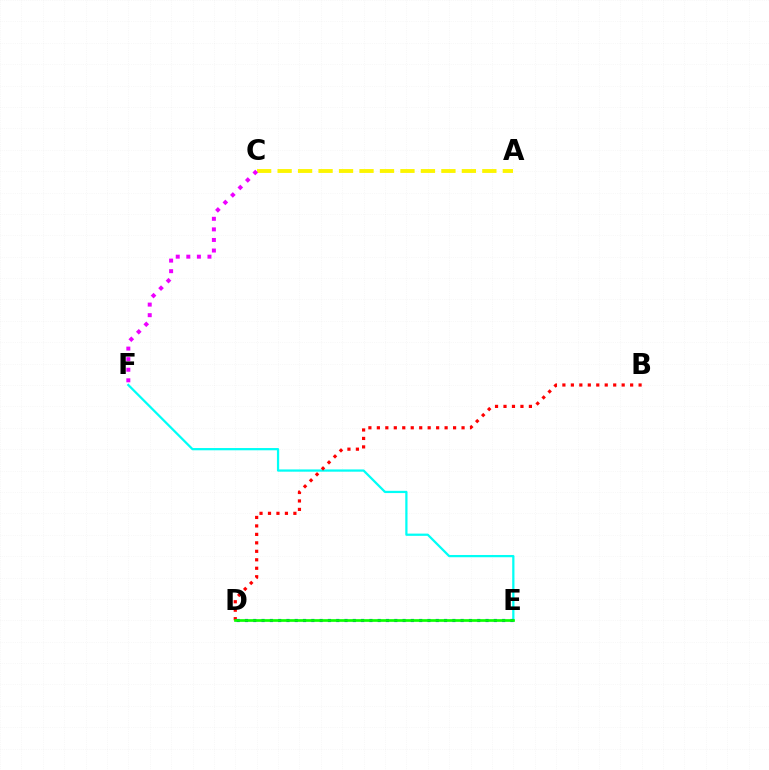{('E', 'F'): [{'color': '#00fff6', 'line_style': 'solid', 'thickness': 1.62}], ('B', 'D'): [{'color': '#ff0000', 'line_style': 'dotted', 'thickness': 2.3}], ('D', 'E'): [{'color': '#0010ff', 'line_style': 'dotted', 'thickness': 2.25}, {'color': '#08ff00', 'line_style': 'solid', 'thickness': 1.93}], ('A', 'C'): [{'color': '#fcf500', 'line_style': 'dashed', 'thickness': 2.78}], ('C', 'F'): [{'color': '#ee00ff', 'line_style': 'dotted', 'thickness': 2.87}]}